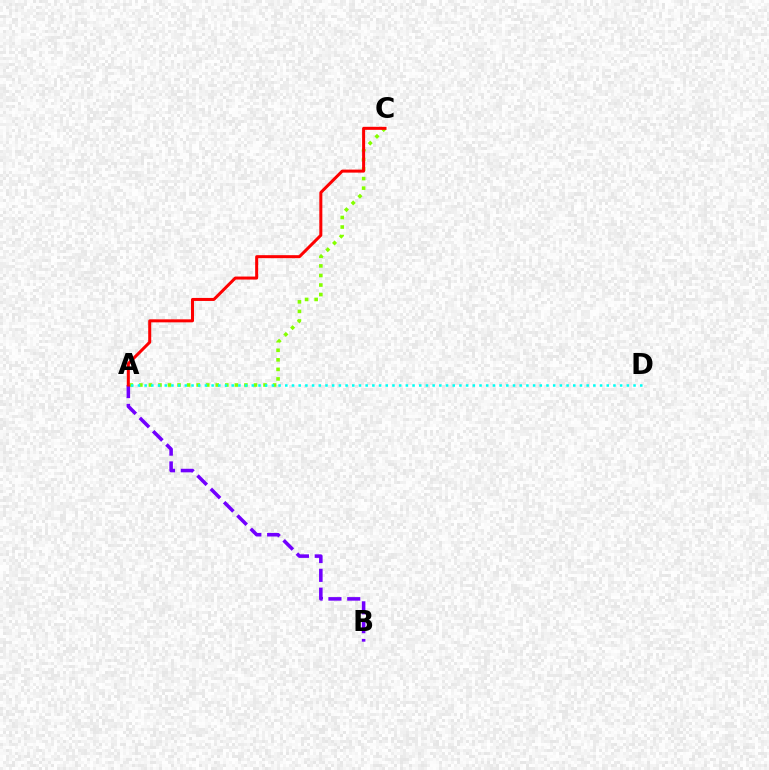{('A', 'C'): [{'color': '#84ff00', 'line_style': 'dotted', 'thickness': 2.59}, {'color': '#ff0000', 'line_style': 'solid', 'thickness': 2.17}], ('A', 'D'): [{'color': '#00fff6', 'line_style': 'dotted', 'thickness': 1.82}], ('A', 'B'): [{'color': '#7200ff', 'line_style': 'dashed', 'thickness': 2.56}]}